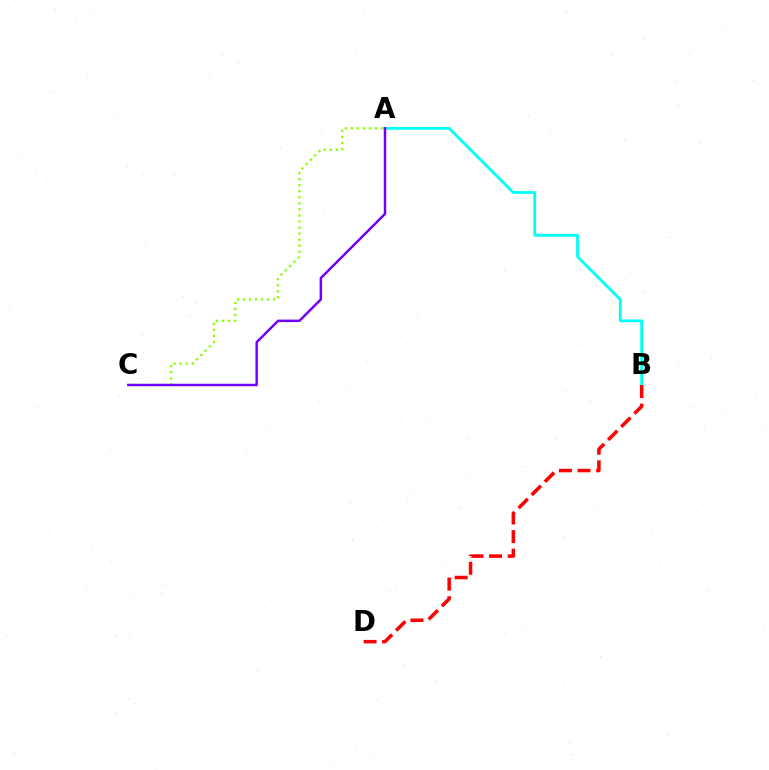{('A', 'B'): [{'color': '#00fff6', 'line_style': 'solid', 'thickness': 2.01}], ('A', 'C'): [{'color': '#84ff00', 'line_style': 'dotted', 'thickness': 1.64}, {'color': '#7200ff', 'line_style': 'solid', 'thickness': 1.78}], ('B', 'D'): [{'color': '#ff0000', 'line_style': 'dashed', 'thickness': 2.53}]}